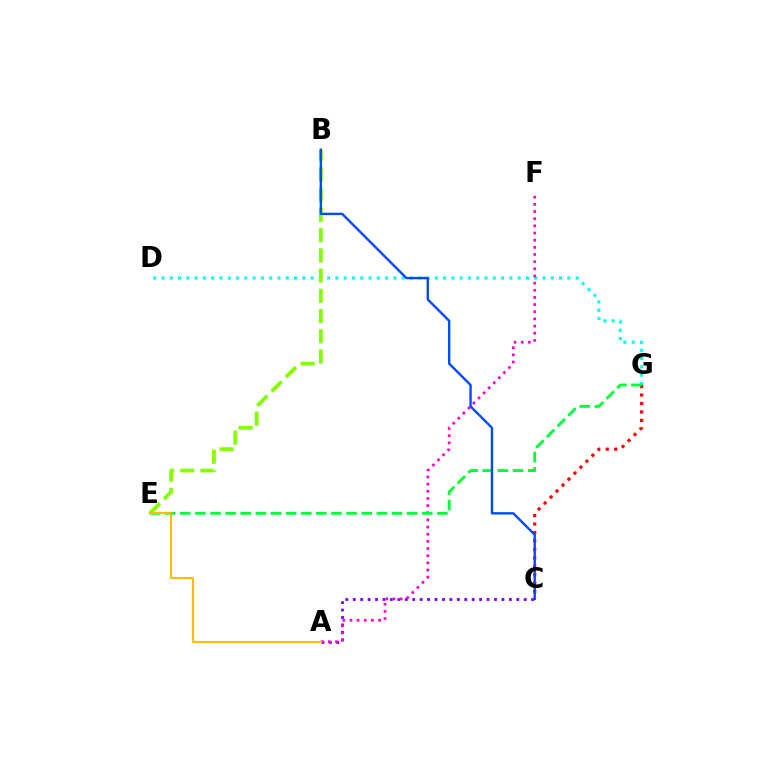{('D', 'G'): [{'color': '#00fff6', 'line_style': 'dotted', 'thickness': 2.25}], ('A', 'C'): [{'color': '#7200ff', 'line_style': 'dotted', 'thickness': 2.02}], ('C', 'G'): [{'color': '#ff0000', 'line_style': 'dotted', 'thickness': 2.3}], ('A', 'F'): [{'color': '#ff00cf', 'line_style': 'dotted', 'thickness': 1.95}], ('E', 'G'): [{'color': '#00ff39', 'line_style': 'dashed', 'thickness': 2.05}], ('B', 'E'): [{'color': '#84ff00', 'line_style': 'dashed', 'thickness': 2.75}], ('A', 'E'): [{'color': '#ffbd00', 'line_style': 'solid', 'thickness': 1.51}], ('B', 'C'): [{'color': '#004bff', 'line_style': 'solid', 'thickness': 1.72}]}